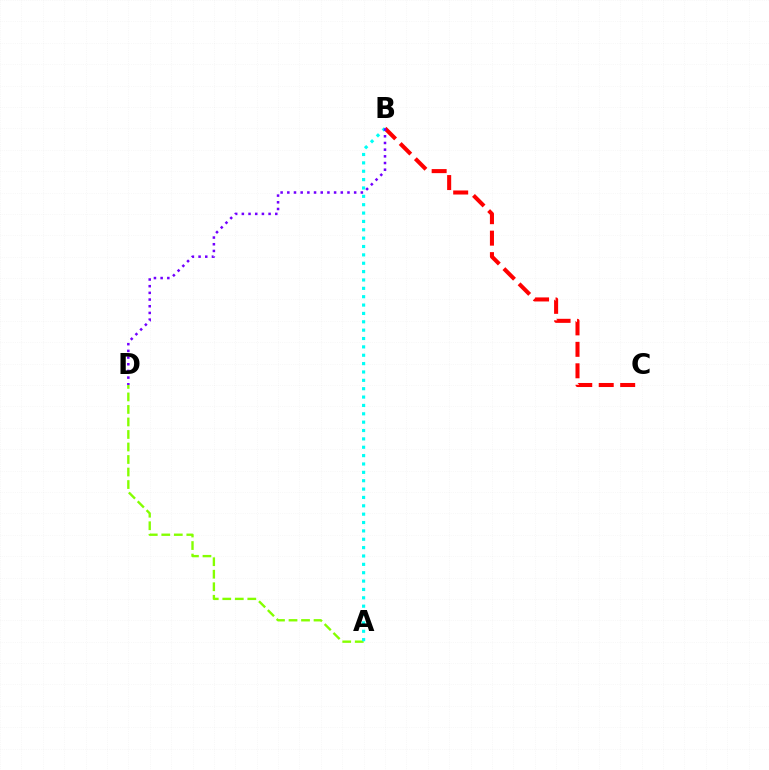{('B', 'C'): [{'color': '#ff0000', 'line_style': 'dashed', 'thickness': 2.92}], ('A', 'D'): [{'color': '#84ff00', 'line_style': 'dashed', 'thickness': 1.7}], ('A', 'B'): [{'color': '#00fff6', 'line_style': 'dotted', 'thickness': 2.27}], ('B', 'D'): [{'color': '#7200ff', 'line_style': 'dotted', 'thickness': 1.82}]}